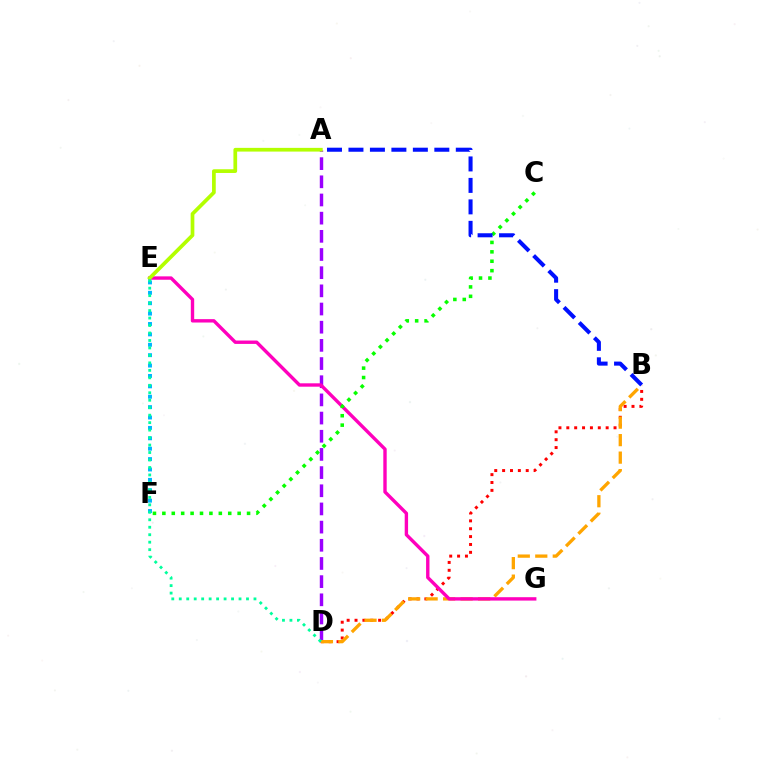{('A', 'D'): [{'color': '#9b00ff', 'line_style': 'dashed', 'thickness': 2.47}], ('B', 'D'): [{'color': '#ff0000', 'line_style': 'dotted', 'thickness': 2.14}, {'color': '#ffa500', 'line_style': 'dashed', 'thickness': 2.38}], ('E', 'G'): [{'color': '#ff00bd', 'line_style': 'solid', 'thickness': 2.44}], ('C', 'F'): [{'color': '#08ff00', 'line_style': 'dotted', 'thickness': 2.56}], ('A', 'B'): [{'color': '#0010ff', 'line_style': 'dashed', 'thickness': 2.92}], ('A', 'E'): [{'color': '#b3ff00', 'line_style': 'solid', 'thickness': 2.67}], ('E', 'F'): [{'color': '#00b5ff', 'line_style': 'dotted', 'thickness': 2.82}], ('D', 'E'): [{'color': '#00ff9d', 'line_style': 'dotted', 'thickness': 2.03}]}